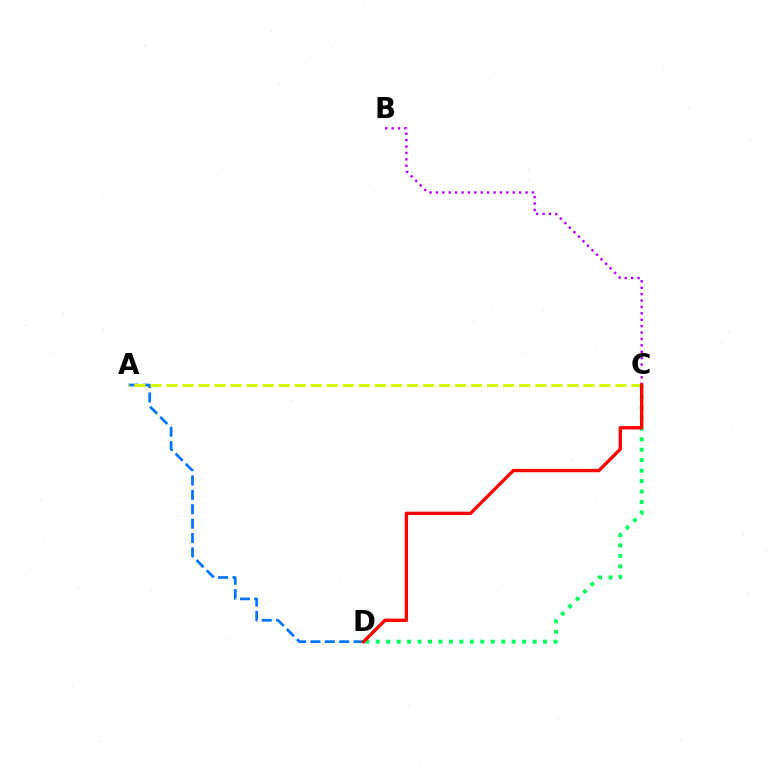{('A', 'D'): [{'color': '#0074ff', 'line_style': 'dashed', 'thickness': 1.96}], ('B', 'C'): [{'color': '#b900ff', 'line_style': 'dotted', 'thickness': 1.74}], ('A', 'C'): [{'color': '#d1ff00', 'line_style': 'dashed', 'thickness': 2.18}], ('C', 'D'): [{'color': '#00ff5c', 'line_style': 'dotted', 'thickness': 2.84}, {'color': '#ff0000', 'line_style': 'solid', 'thickness': 2.41}]}